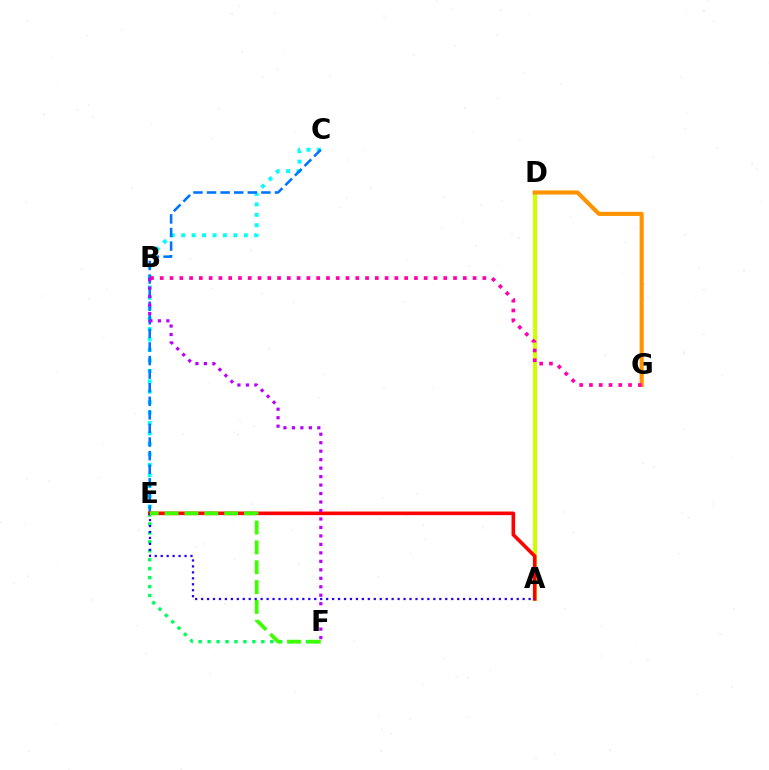{('E', 'F'): [{'color': '#00ff5c', 'line_style': 'dotted', 'thickness': 2.43}, {'color': '#3dff00', 'line_style': 'dashed', 'thickness': 2.7}], ('A', 'D'): [{'color': '#d1ff00', 'line_style': 'solid', 'thickness': 2.95}], ('C', 'E'): [{'color': '#00fff6', 'line_style': 'dotted', 'thickness': 2.84}, {'color': '#0074ff', 'line_style': 'dashed', 'thickness': 1.85}], ('D', 'G'): [{'color': '#ff9400', 'line_style': 'solid', 'thickness': 2.96}], ('A', 'E'): [{'color': '#ff0000', 'line_style': 'solid', 'thickness': 2.6}, {'color': '#2500ff', 'line_style': 'dotted', 'thickness': 1.62}], ('B', 'G'): [{'color': '#ff00ac', 'line_style': 'dotted', 'thickness': 2.66}], ('B', 'F'): [{'color': '#b900ff', 'line_style': 'dotted', 'thickness': 2.3}]}